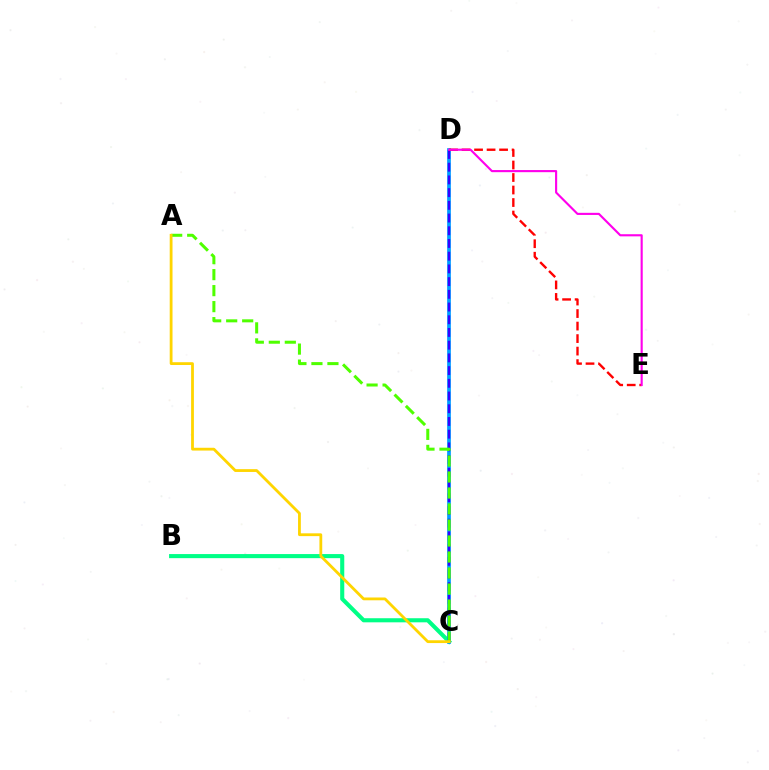{('B', 'C'): [{'color': '#00ff86', 'line_style': 'solid', 'thickness': 2.95}], ('C', 'D'): [{'color': '#009eff', 'line_style': 'solid', 'thickness': 2.67}, {'color': '#3700ff', 'line_style': 'dashed', 'thickness': 1.73}], ('A', 'C'): [{'color': '#4fff00', 'line_style': 'dashed', 'thickness': 2.17}, {'color': '#ffd500', 'line_style': 'solid', 'thickness': 2.02}], ('D', 'E'): [{'color': '#ff0000', 'line_style': 'dashed', 'thickness': 1.7}, {'color': '#ff00ed', 'line_style': 'solid', 'thickness': 1.53}]}